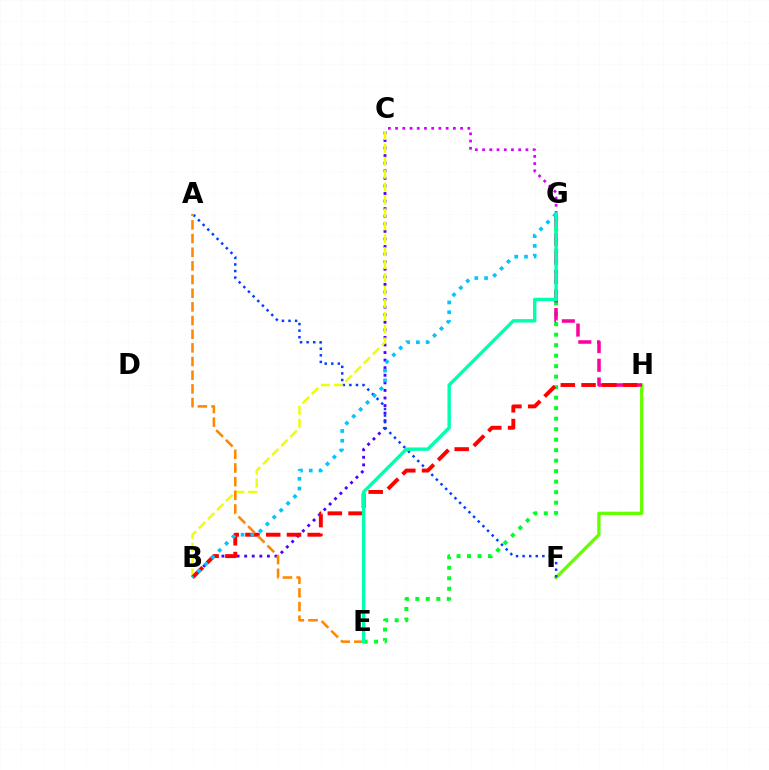{('B', 'C'): [{'color': '#4f00ff', 'line_style': 'dotted', 'thickness': 2.06}, {'color': '#eeff00', 'line_style': 'dashed', 'thickness': 1.75}], ('F', 'H'): [{'color': '#66ff00', 'line_style': 'solid', 'thickness': 2.36}], ('E', 'G'): [{'color': '#00ff27', 'line_style': 'dotted', 'thickness': 2.85}, {'color': '#00ffaf', 'line_style': 'solid', 'thickness': 2.45}], ('C', 'G'): [{'color': '#d600ff', 'line_style': 'dotted', 'thickness': 1.96}], ('A', 'F'): [{'color': '#003fff', 'line_style': 'dotted', 'thickness': 1.79}], ('G', 'H'): [{'color': '#ff00a0', 'line_style': 'dashed', 'thickness': 2.54}], ('B', 'H'): [{'color': '#ff0000', 'line_style': 'dashed', 'thickness': 2.82}], ('A', 'E'): [{'color': '#ff8800', 'line_style': 'dashed', 'thickness': 1.86}], ('B', 'G'): [{'color': '#00c7ff', 'line_style': 'dotted', 'thickness': 2.65}]}